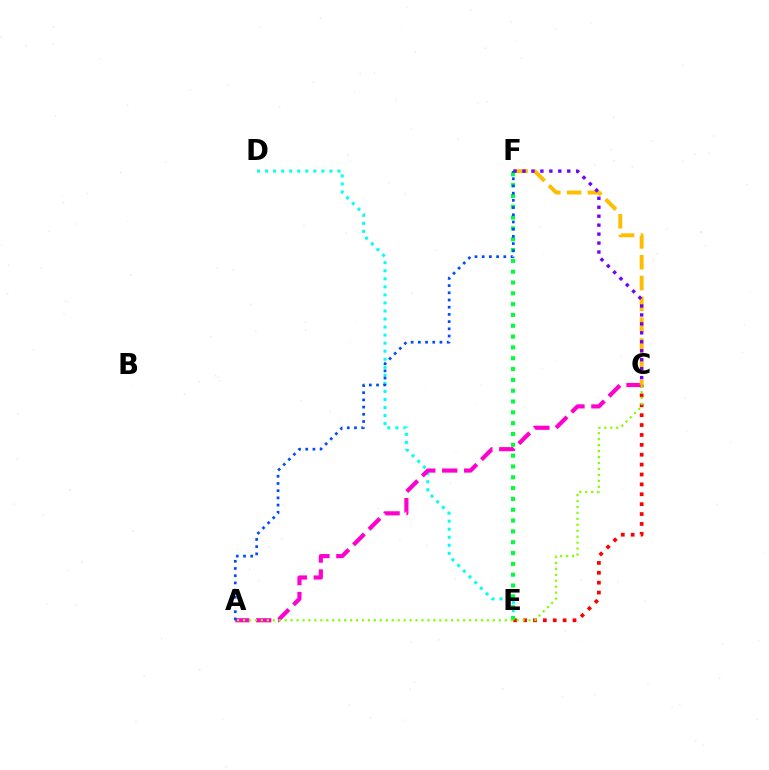{('D', 'E'): [{'color': '#00fff6', 'line_style': 'dotted', 'thickness': 2.18}], ('A', 'C'): [{'color': '#ff00cf', 'line_style': 'dashed', 'thickness': 2.98}, {'color': '#84ff00', 'line_style': 'dotted', 'thickness': 1.62}], ('C', 'F'): [{'color': '#ffbd00', 'line_style': 'dashed', 'thickness': 2.83}, {'color': '#7200ff', 'line_style': 'dotted', 'thickness': 2.43}], ('C', 'E'): [{'color': '#ff0000', 'line_style': 'dotted', 'thickness': 2.69}], ('E', 'F'): [{'color': '#00ff39', 'line_style': 'dotted', 'thickness': 2.94}], ('A', 'F'): [{'color': '#004bff', 'line_style': 'dotted', 'thickness': 1.96}]}